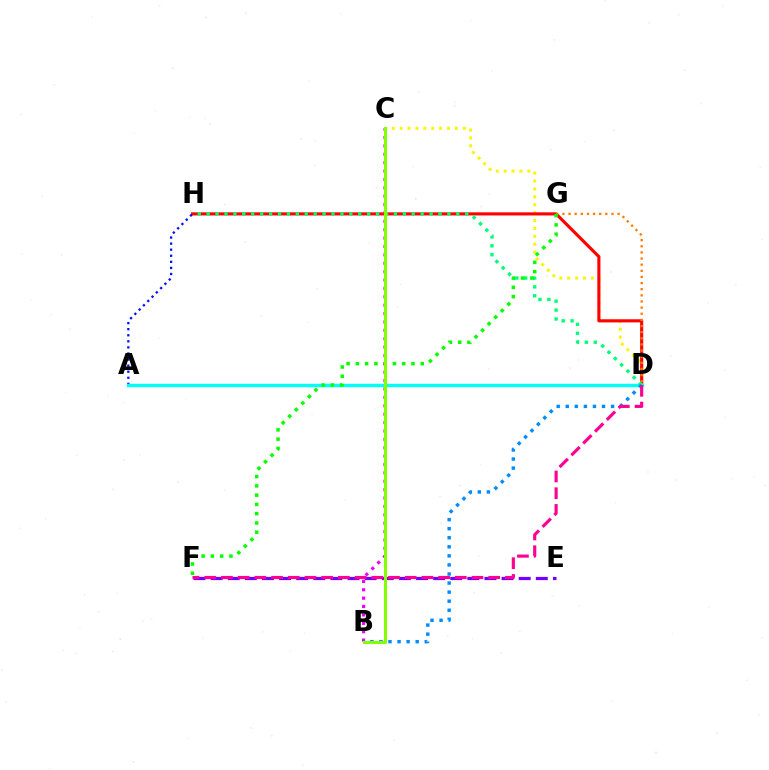{('C', 'D'): [{'color': '#fcf500', 'line_style': 'dotted', 'thickness': 2.15}], ('D', 'H'): [{'color': '#ff0000', 'line_style': 'solid', 'thickness': 2.24}, {'color': '#00ff74', 'line_style': 'dotted', 'thickness': 2.42}], ('A', 'H'): [{'color': '#0010ff', 'line_style': 'dotted', 'thickness': 1.65}], ('D', 'G'): [{'color': '#ff7c00', 'line_style': 'dotted', 'thickness': 1.67}], ('A', 'D'): [{'color': '#00fff6', 'line_style': 'solid', 'thickness': 2.43}], ('E', 'F'): [{'color': '#7200ff', 'line_style': 'dashed', 'thickness': 2.33}], ('F', 'G'): [{'color': '#08ff00', 'line_style': 'dotted', 'thickness': 2.52}], ('B', 'C'): [{'color': '#ee00ff', 'line_style': 'dotted', 'thickness': 2.28}, {'color': '#84ff00', 'line_style': 'solid', 'thickness': 2.2}], ('B', 'D'): [{'color': '#008cff', 'line_style': 'dotted', 'thickness': 2.46}], ('D', 'F'): [{'color': '#ff0094', 'line_style': 'dashed', 'thickness': 2.27}]}